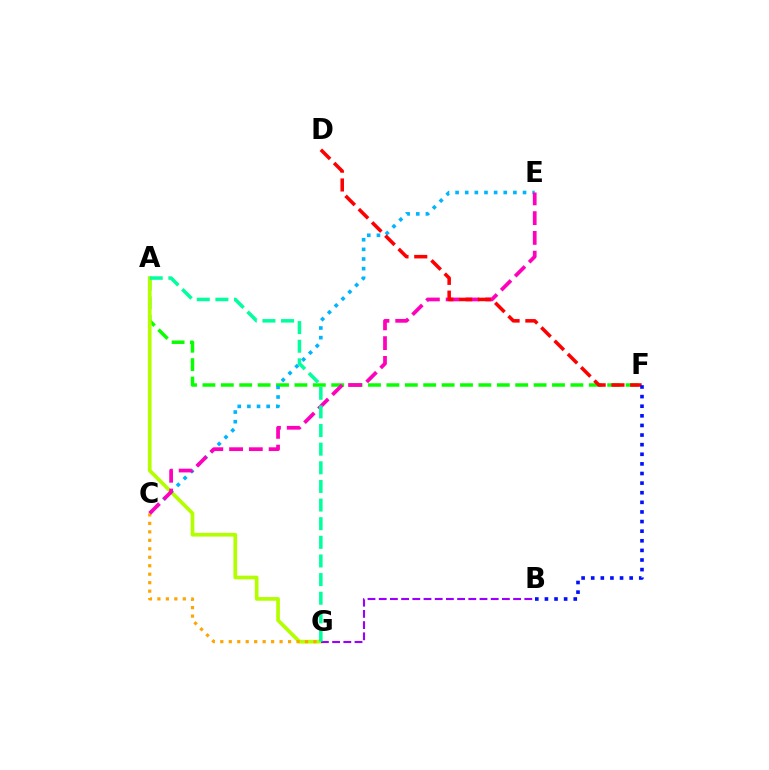{('A', 'F'): [{'color': '#08ff00', 'line_style': 'dashed', 'thickness': 2.5}], ('A', 'G'): [{'color': '#b3ff00', 'line_style': 'solid', 'thickness': 2.66}, {'color': '#00ff9d', 'line_style': 'dashed', 'thickness': 2.53}], ('C', 'E'): [{'color': '#00b5ff', 'line_style': 'dotted', 'thickness': 2.62}, {'color': '#ff00bd', 'line_style': 'dashed', 'thickness': 2.68}], ('C', 'G'): [{'color': '#ffa500', 'line_style': 'dotted', 'thickness': 2.3}], ('B', 'G'): [{'color': '#9b00ff', 'line_style': 'dashed', 'thickness': 1.52}], ('D', 'F'): [{'color': '#ff0000', 'line_style': 'dashed', 'thickness': 2.55}], ('B', 'F'): [{'color': '#0010ff', 'line_style': 'dotted', 'thickness': 2.61}]}